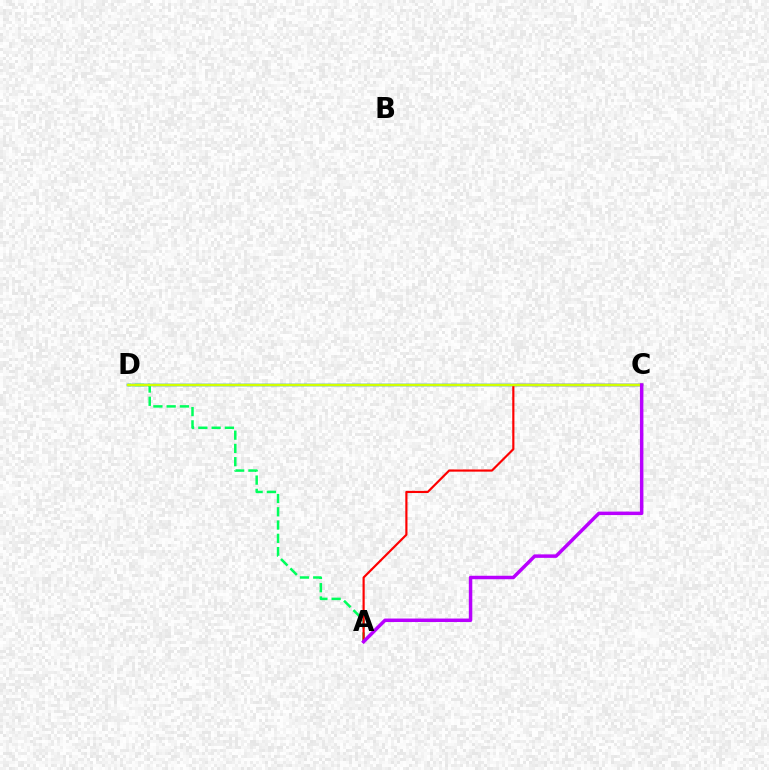{('C', 'D'): [{'color': '#0074ff', 'line_style': 'solid', 'thickness': 1.79}, {'color': '#d1ff00', 'line_style': 'solid', 'thickness': 1.75}], ('A', 'D'): [{'color': '#00ff5c', 'line_style': 'dashed', 'thickness': 1.8}], ('A', 'C'): [{'color': '#ff0000', 'line_style': 'solid', 'thickness': 1.56}, {'color': '#b900ff', 'line_style': 'solid', 'thickness': 2.5}]}